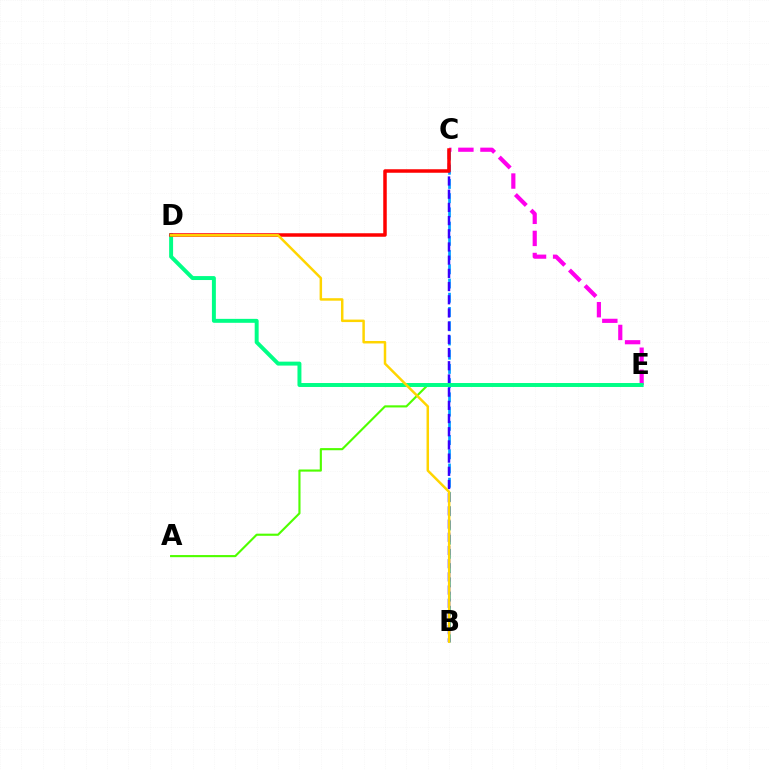{('C', 'E'): [{'color': '#ff00ed', 'line_style': 'dashed', 'thickness': 3.0}], ('A', 'E'): [{'color': '#4fff00', 'line_style': 'solid', 'thickness': 1.53}], ('B', 'C'): [{'color': '#009eff', 'line_style': 'dashed', 'thickness': 1.93}, {'color': '#3700ff', 'line_style': 'dashed', 'thickness': 1.79}], ('D', 'E'): [{'color': '#00ff86', 'line_style': 'solid', 'thickness': 2.84}], ('C', 'D'): [{'color': '#ff0000', 'line_style': 'solid', 'thickness': 2.52}], ('B', 'D'): [{'color': '#ffd500', 'line_style': 'solid', 'thickness': 1.79}]}